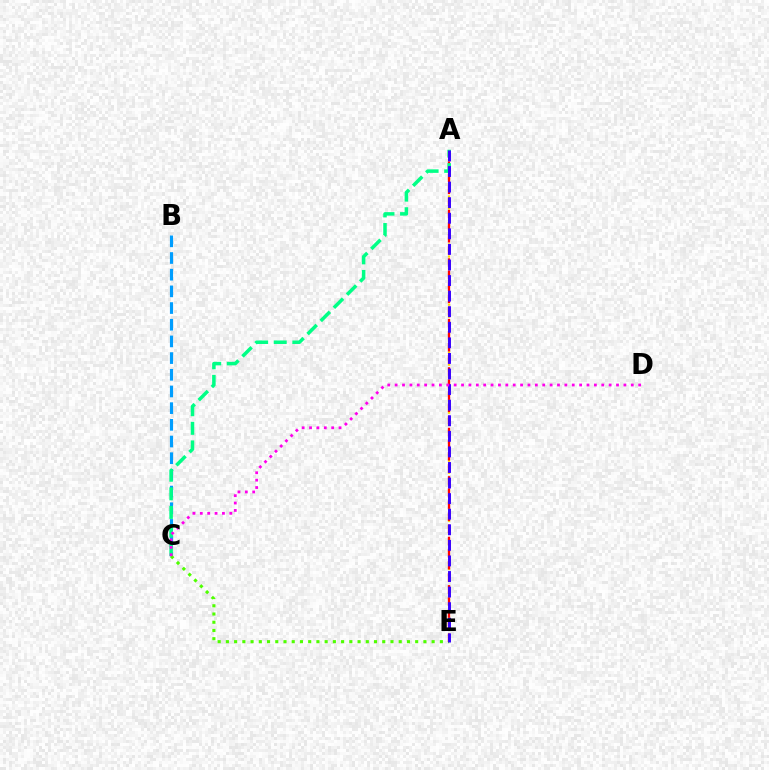{('B', 'C'): [{'color': '#009eff', 'line_style': 'dashed', 'thickness': 2.27}], ('A', 'E'): [{'color': '#ffd500', 'line_style': 'dotted', 'thickness': 1.63}, {'color': '#ff0000', 'line_style': 'dashed', 'thickness': 1.64}, {'color': '#3700ff', 'line_style': 'dashed', 'thickness': 2.12}], ('A', 'C'): [{'color': '#00ff86', 'line_style': 'dashed', 'thickness': 2.53}], ('C', 'E'): [{'color': '#4fff00', 'line_style': 'dotted', 'thickness': 2.24}], ('C', 'D'): [{'color': '#ff00ed', 'line_style': 'dotted', 'thickness': 2.01}]}